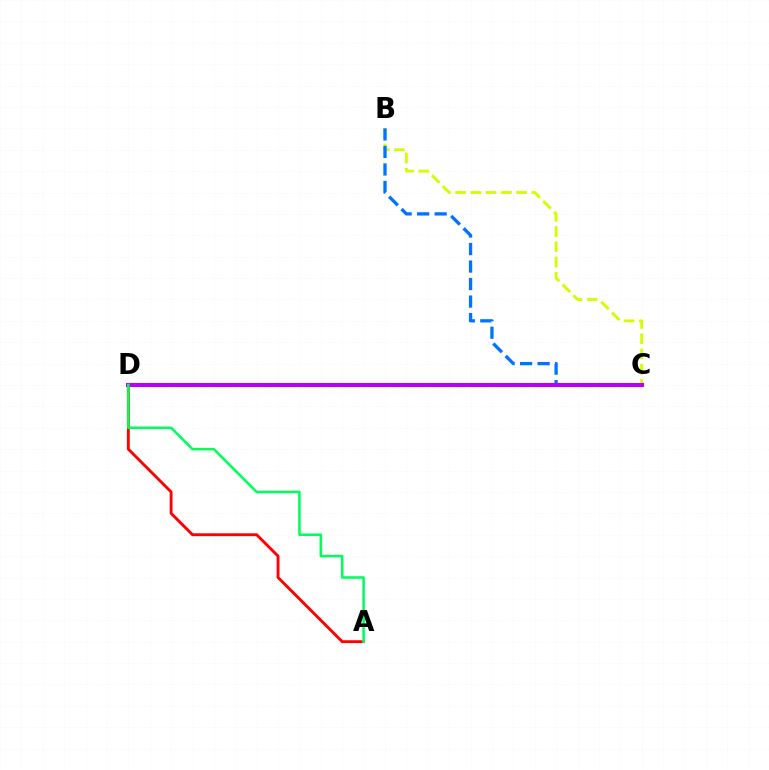{('A', 'D'): [{'color': '#ff0000', 'line_style': 'solid', 'thickness': 2.06}, {'color': '#00ff5c', 'line_style': 'solid', 'thickness': 1.84}], ('B', 'C'): [{'color': '#d1ff00', 'line_style': 'dashed', 'thickness': 2.07}, {'color': '#0074ff', 'line_style': 'dashed', 'thickness': 2.38}], ('C', 'D'): [{'color': '#b900ff', 'line_style': 'solid', 'thickness': 2.93}]}